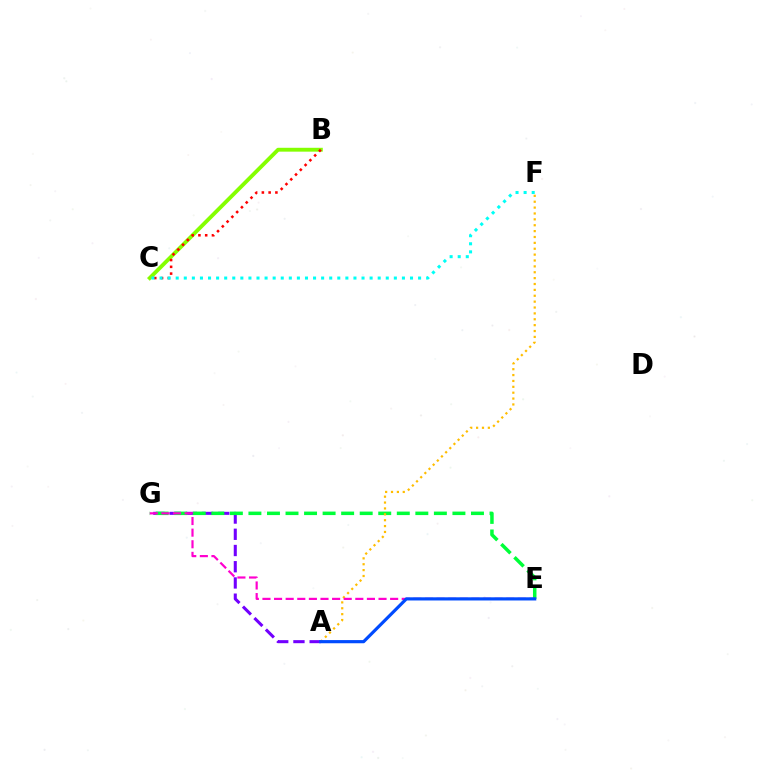{('A', 'G'): [{'color': '#7200ff', 'line_style': 'dashed', 'thickness': 2.2}], ('B', 'C'): [{'color': '#84ff00', 'line_style': 'solid', 'thickness': 2.78}, {'color': '#ff0000', 'line_style': 'dotted', 'thickness': 1.84}], ('E', 'G'): [{'color': '#00ff39', 'line_style': 'dashed', 'thickness': 2.52}, {'color': '#ff00cf', 'line_style': 'dashed', 'thickness': 1.58}], ('A', 'F'): [{'color': '#ffbd00', 'line_style': 'dotted', 'thickness': 1.6}], ('C', 'F'): [{'color': '#00fff6', 'line_style': 'dotted', 'thickness': 2.2}], ('A', 'E'): [{'color': '#004bff', 'line_style': 'solid', 'thickness': 2.28}]}